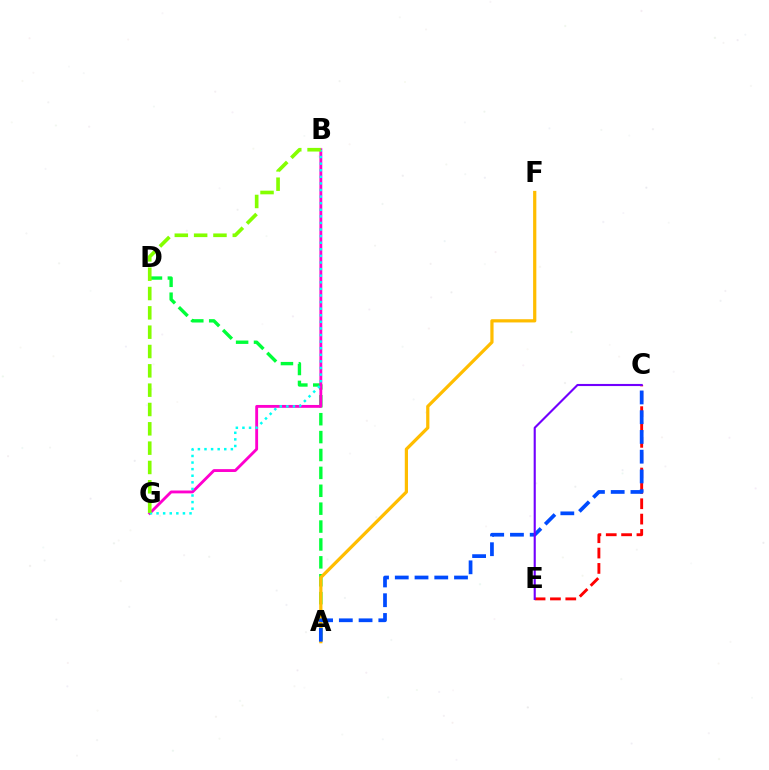{('A', 'D'): [{'color': '#00ff39', 'line_style': 'dashed', 'thickness': 2.43}], ('B', 'G'): [{'color': '#ff00cf', 'line_style': 'solid', 'thickness': 2.06}, {'color': '#00fff6', 'line_style': 'dotted', 'thickness': 1.79}, {'color': '#84ff00', 'line_style': 'dashed', 'thickness': 2.63}], ('A', 'F'): [{'color': '#ffbd00', 'line_style': 'solid', 'thickness': 2.32}], ('C', 'E'): [{'color': '#ff0000', 'line_style': 'dashed', 'thickness': 2.09}, {'color': '#7200ff', 'line_style': 'solid', 'thickness': 1.53}], ('A', 'C'): [{'color': '#004bff', 'line_style': 'dashed', 'thickness': 2.68}]}